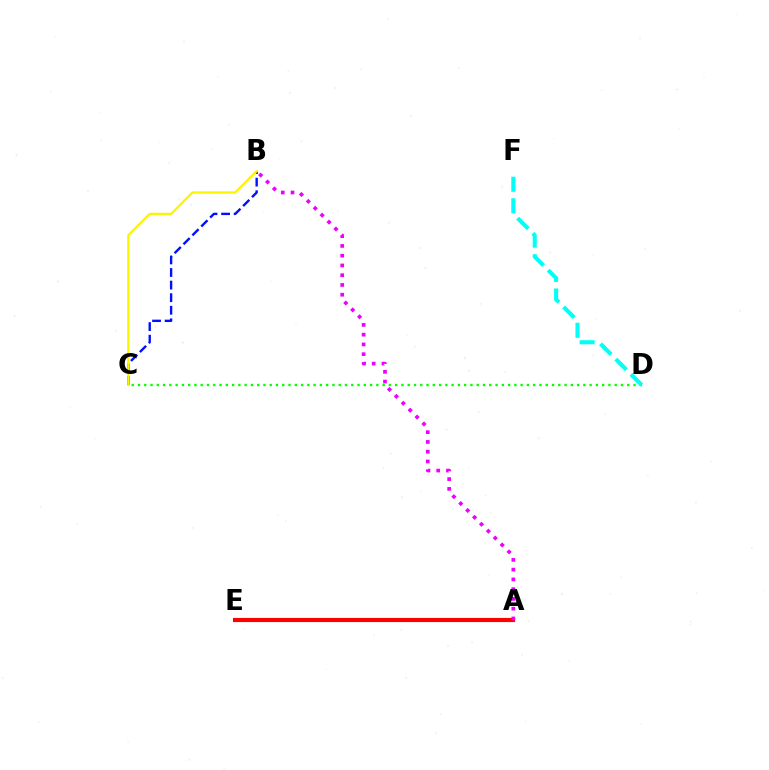{('C', 'D'): [{'color': '#08ff00', 'line_style': 'dotted', 'thickness': 1.7}], ('D', 'F'): [{'color': '#00fff6', 'line_style': 'dashed', 'thickness': 2.93}], ('A', 'E'): [{'color': '#ff0000', 'line_style': 'solid', 'thickness': 2.97}], ('B', 'C'): [{'color': '#0010ff', 'line_style': 'dashed', 'thickness': 1.71}, {'color': '#fcf500', 'line_style': 'solid', 'thickness': 1.66}], ('A', 'B'): [{'color': '#ee00ff', 'line_style': 'dotted', 'thickness': 2.65}]}